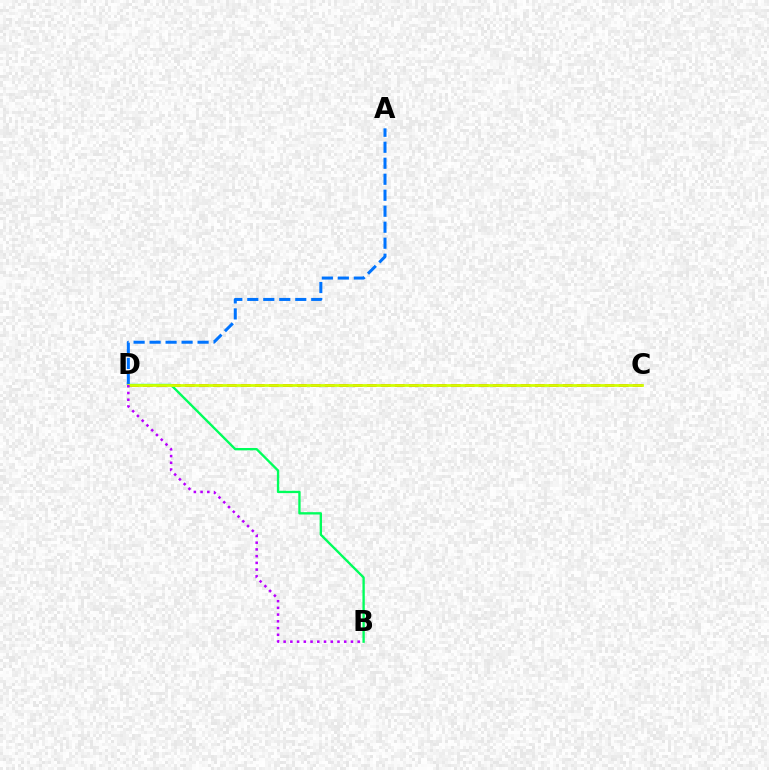{('C', 'D'): [{'color': '#ff0000', 'line_style': 'dashed', 'thickness': 1.9}, {'color': '#d1ff00', 'line_style': 'solid', 'thickness': 1.99}], ('B', 'D'): [{'color': '#00ff5c', 'line_style': 'solid', 'thickness': 1.69}, {'color': '#b900ff', 'line_style': 'dotted', 'thickness': 1.83}], ('A', 'D'): [{'color': '#0074ff', 'line_style': 'dashed', 'thickness': 2.17}]}